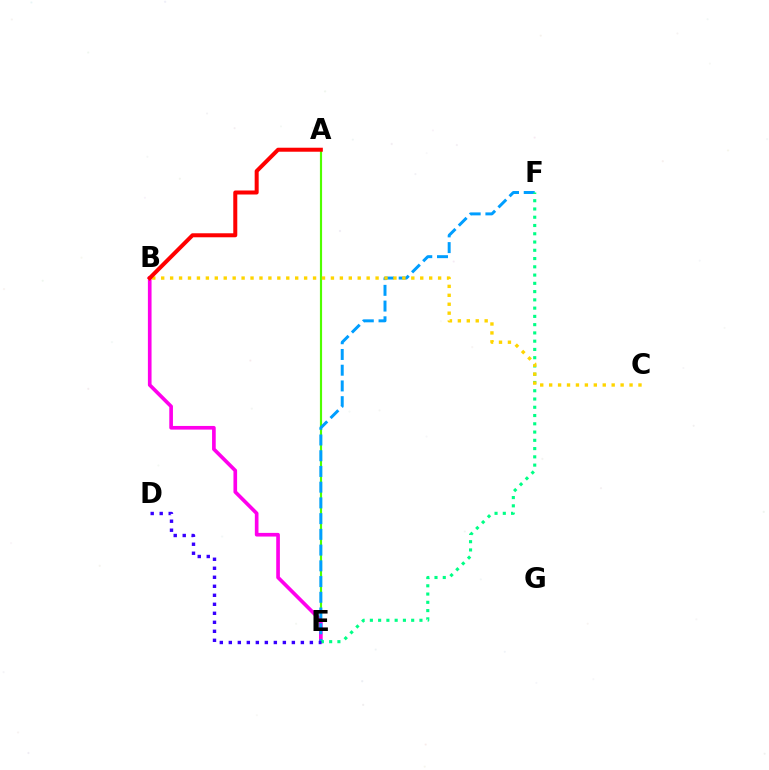{('A', 'E'): [{'color': '#4fff00', 'line_style': 'solid', 'thickness': 1.56}], ('B', 'E'): [{'color': '#ff00ed', 'line_style': 'solid', 'thickness': 2.64}], ('E', 'F'): [{'color': '#009eff', 'line_style': 'dashed', 'thickness': 2.14}, {'color': '#00ff86', 'line_style': 'dotted', 'thickness': 2.24}], ('B', 'C'): [{'color': '#ffd500', 'line_style': 'dotted', 'thickness': 2.43}], ('D', 'E'): [{'color': '#3700ff', 'line_style': 'dotted', 'thickness': 2.45}], ('A', 'B'): [{'color': '#ff0000', 'line_style': 'solid', 'thickness': 2.89}]}